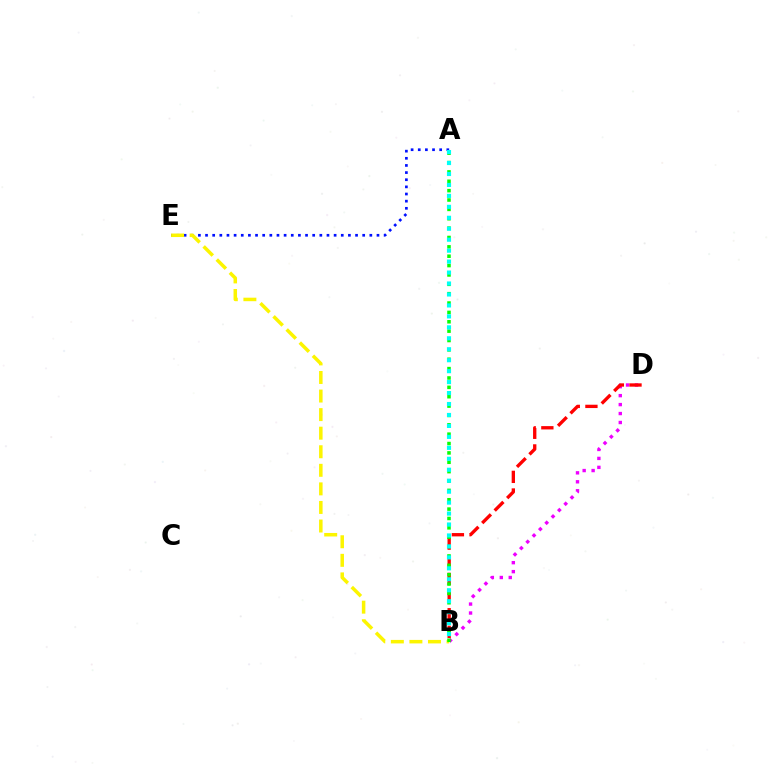{('B', 'D'): [{'color': '#ee00ff', 'line_style': 'dotted', 'thickness': 2.43}, {'color': '#ff0000', 'line_style': 'dashed', 'thickness': 2.4}], ('A', 'E'): [{'color': '#0010ff', 'line_style': 'dotted', 'thickness': 1.94}], ('B', 'E'): [{'color': '#fcf500', 'line_style': 'dashed', 'thickness': 2.52}], ('A', 'B'): [{'color': '#08ff00', 'line_style': 'dotted', 'thickness': 2.54}, {'color': '#00fff6', 'line_style': 'dotted', 'thickness': 2.98}]}